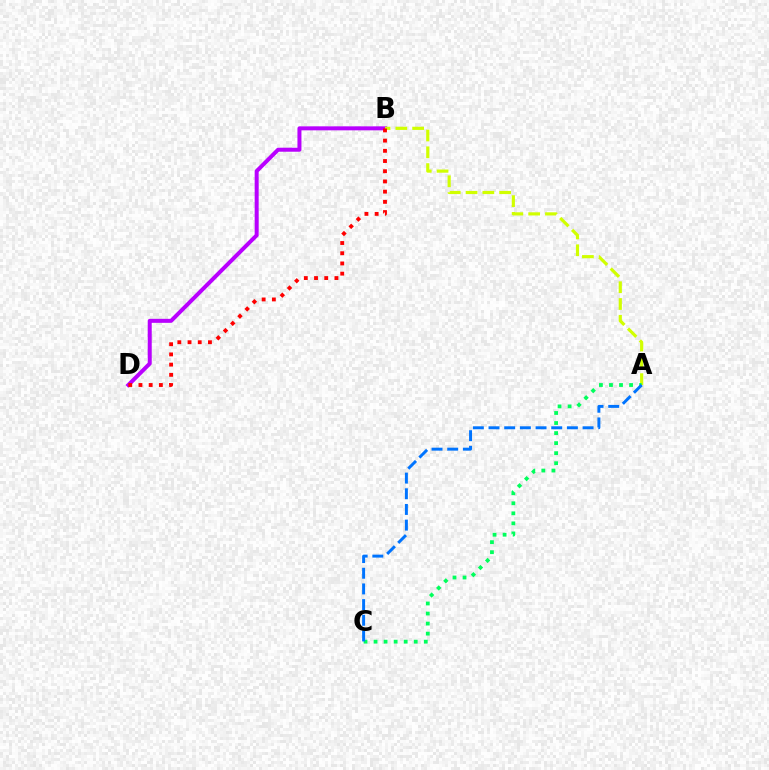{('B', 'D'): [{'color': '#b900ff', 'line_style': 'solid', 'thickness': 2.88}, {'color': '#ff0000', 'line_style': 'dotted', 'thickness': 2.77}], ('A', 'B'): [{'color': '#d1ff00', 'line_style': 'dashed', 'thickness': 2.28}], ('A', 'C'): [{'color': '#00ff5c', 'line_style': 'dotted', 'thickness': 2.73}, {'color': '#0074ff', 'line_style': 'dashed', 'thickness': 2.13}]}